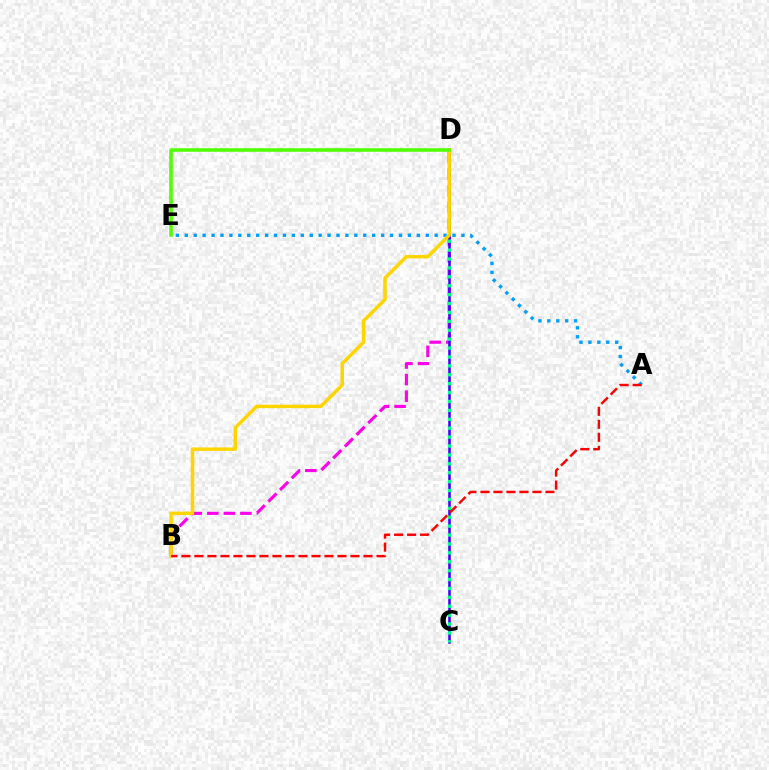{('B', 'D'): [{'color': '#ff00ed', 'line_style': 'dashed', 'thickness': 2.25}, {'color': '#ffd500', 'line_style': 'solid', 'thickness': 2.5}], ('C', 'D'): [{'color': '#3700ff', 'line_style': 'solid', 'thickness': 1.84}, {'color': '#00ff86', 'line_style': 'dotted', 'thickness': 2.42}], ('A', 'E'): [{'color': '#009eff', 'line_style': 'dotted', 'thickness': 2.42}], ('D', 'E'): [{'color': '#4fff00', 'line_style': 'solid', 'thickness': 2.55}], ('A', 'B'): [{'color': '#ff0000', 'line_style': 'dashed', 'thickness': 1.77}]}